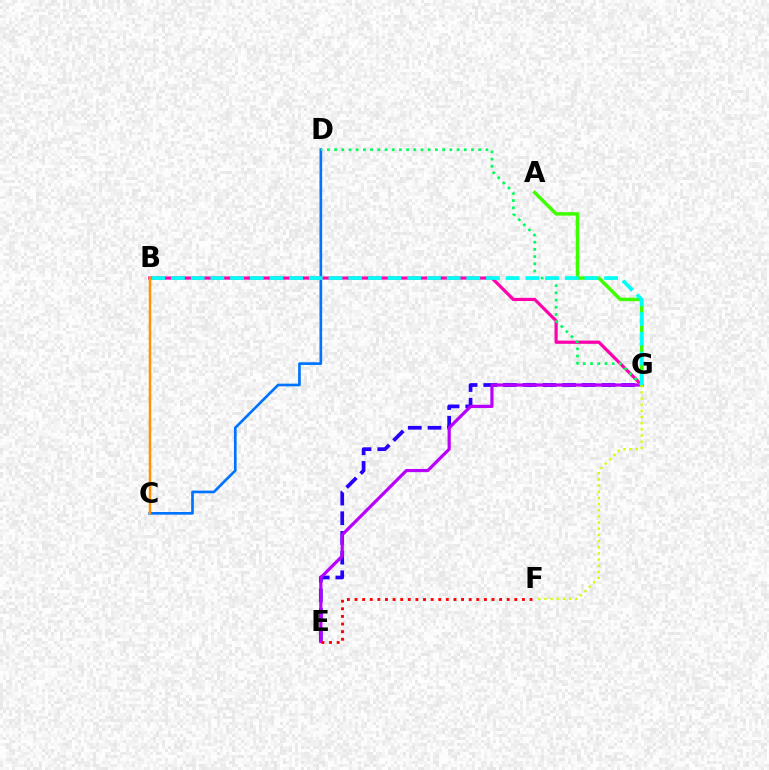{('E', 'G'): [{'color': '#2500ff', 'line_style': 'dashed', 'thickness': 2.68}, {'color': '#b900ff', 'line_style': 'solid', 'thickness': 2.29}], ('C', 'D'): [{'color': '#0074ff', 'line_style': 'solid', 'thickness': 1.92}], ('B', 'G'): [{'color': '#ff00ac', 'line_style': 'solid', 'thickness': 2.3}, {'color': '#00fff6', 'line_style': 'dashed', 'thickness': 2.67}], ('A', 'G'): [{'color': '#3dff00', 'line_style': 'solid', 'thickness': 2.48}], ('D', 'G'): [{'color': '#00ff5c', 'line_style': 'dotted', 'thickness': 1.96}], ('E', 'F'): [{'color': '#ff0000', 'line_style': 'dotted', 'thickness': 2.07}], ('B', 'C'): [{'color': '#ff9400', 'line_style': 'solid', 'thickness': 1.8}], ('F', 'G'): [{'color': '#d1ff00', 'line_style': 'dotted', 'thickness': 1.68}]}